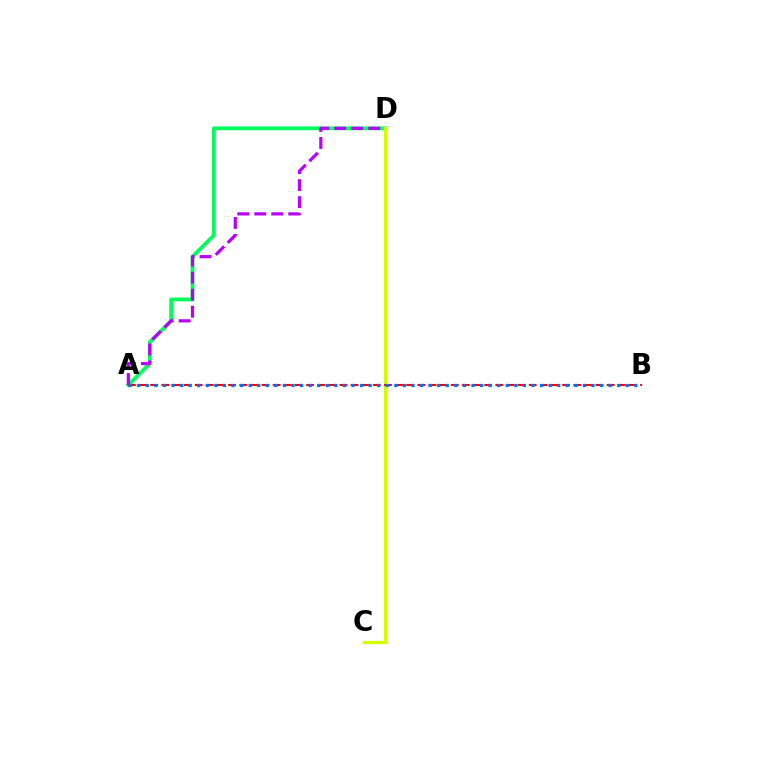{('A', 'D'): [{'color': '#00ff5c', 'line_style': 'solid', 'thickness': 2.73}, {'color': '#b900ff', 'line_style': 'dashed', 'thickness': 2.31}], ('C', 'D'): [{'color': '#d1ff00', 'line_style': 'solid', 'thickness': 2.37}], ('A', 'B'): [{'color': '#ff0000', 'line_style': 'dashed', 'thickness': 1.51}, {'color': '#0074ff', 'line_style': 'dotted', 'thickness': 2.33}]}